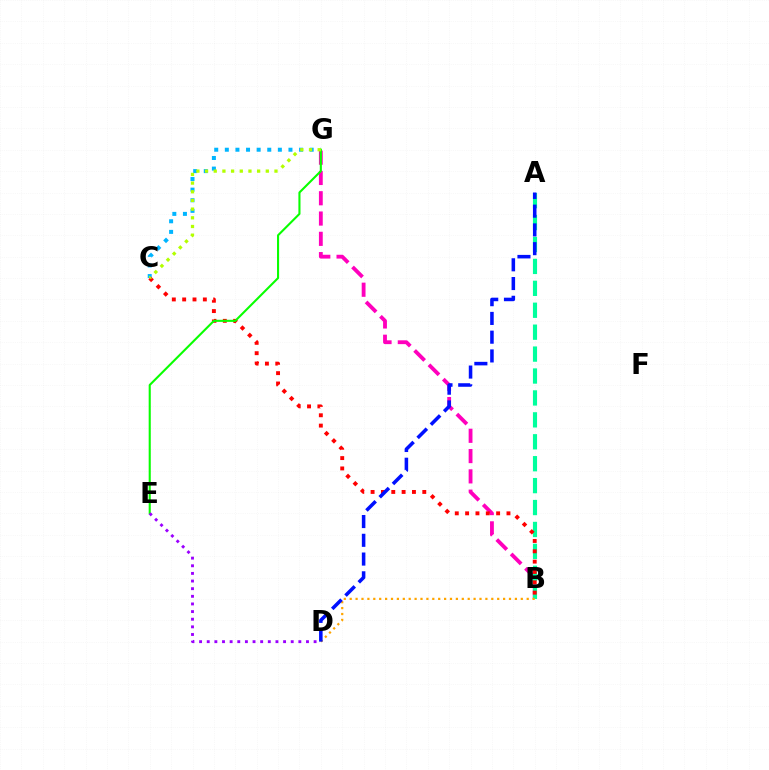{('C', 'G'): [{'color': '#00b5ff', 'line_style': 'dotted', 'thickness': 2.88}, {'color': '#b3ff00', 'line_style': 'dotted', 'thickness': 2.36}], ('B', 'G'): [{'color': '#ff00bd', 'line_style': 'dashed', 'thickness': 2.76}], ('A', 'B'): [{'color': '#00ff9d', 'line_style': 'dashed', 'thickness': 2.98}], ('B', 'C'): [{'color': '#ff0000', 'line_style': 'dotted', 'thickness': 2.81}], ('E', 'G'): [{'color': '#08ff00', 'line_style': 'solid', 'thickness': 1.51}], ('B', 'D'): [{'color': '#ffa500', 'line_style': 'dotted', 'thickness': 1.6}], ('A', 'D'): [{'color': '#0010ff', 'line_style': 'dashed', 'thickness': 2.55}], ('D', 'E'): [{'color': '#9b00ff', 'line_style': 'dotted', 'thickness': 2.07}]}